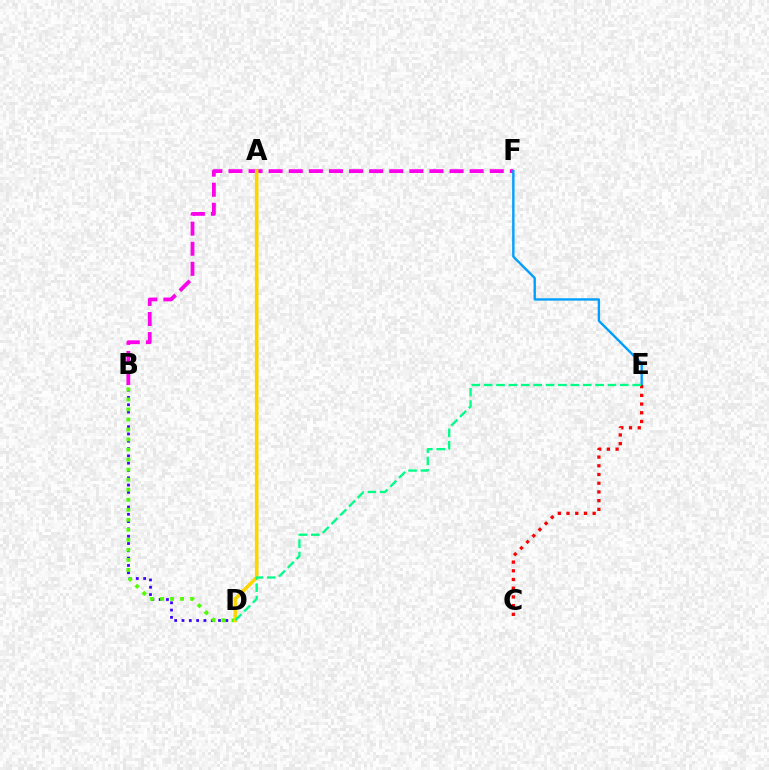{('B', 'F'): [{'color': '#ff00ed', 'line_style': 'dashed', 'thickness': 2.73}], ('E', 'F'): [{'color': '#009eff', 'line_style': 'solid', 'thickness': 1.7}], ('B', 'D'): [{'color': '#3700ff', 'line_style': 'dotted', 'thickness': 1.98}, {'color': '#4fff00', 'line_style': 'dotted', 'thickness': 2.72}], ('A', 'D'): [{'color': '#ffd500', 'line_style': 'solid', 'thickness': 2.61}], ('C', 'E'): [{'color': '#ff0000', 'line_style': 'dotted', 'thickness': 2.37}], ('D', 'E'): [{'color': '#00ff86', 'line_style': 'dashed', 'thickness': 1.68}]}